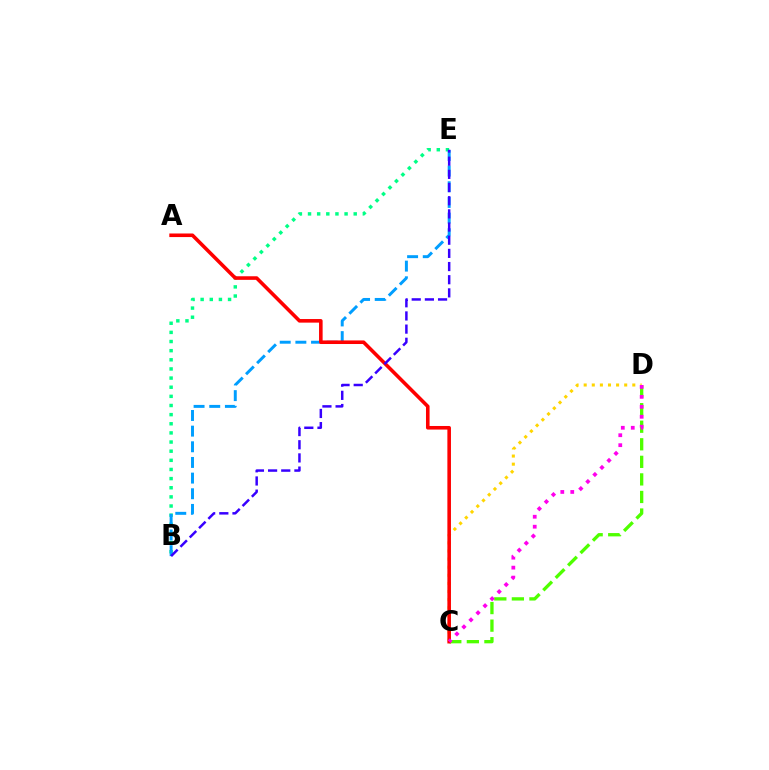{('C', 'D'): [{'color': '#4fff00', 'line_style': 'dashed', 'thickness': 2.39}, {'color': '#ffd500', 'line_style': 'dotted', 'thickness': 2.2}, {'color': '#ff00ed', 'line_style': 'dotted', 'thickness': 2.71}], ('B', 'E'): [{'color': '#00ff86', 'line_style': 'dotted', 'thickness': 2.48}, {'color': '#009eff', 'line_style': 'dashed', 'thickness': 2.13}, {'color': '#3700ff', 'line_style': 'dashed', 'thickness': 1.79}], ('A', 'C'): [{'color': '#ff0000', 'line_style': 'solid', 'thickness': 2.58}]}